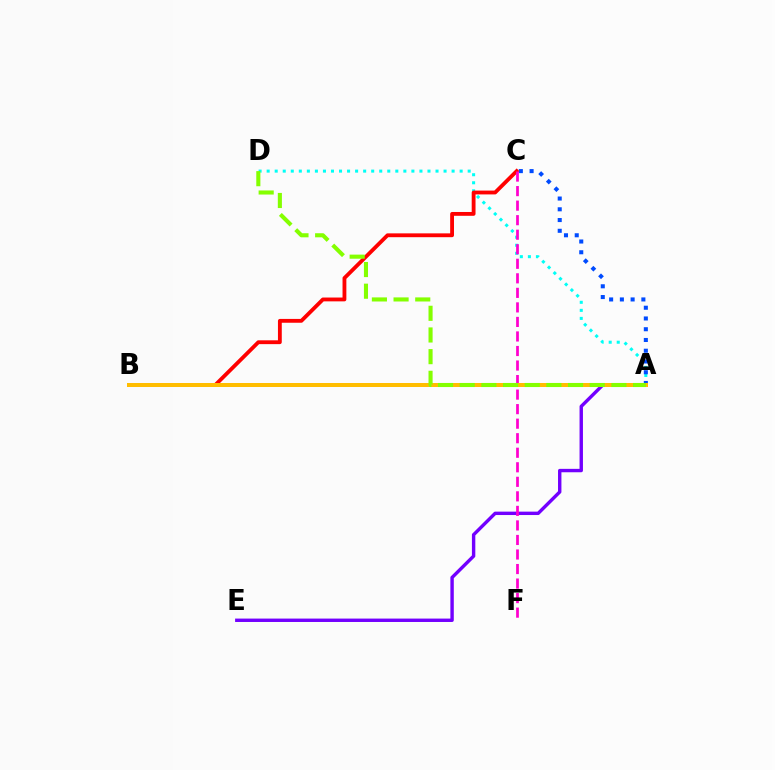{('A', 'D'): [{'color': '#00fff6', 'line_style': 'dotted', 'thickness': 2.18}, {'color': '#84ff00', 'line_style': 'dashed', 'thickness': 2.94}], ('A', 'B'): [{'color': '#00ff39', 'line_style': 'dashed', 'thickness': 1.54}, {'color': '#ffbd00', 'line_style': 'solid', 'thickness': 2.88}], ('A', 'C'): [{'color': '#004bff', 'line_style': 'dotted', 'thickness': 2.92}], ('A', 'E'): [{'color': '#7200ff', 'line_style': 'solid', 'thickness': 2.45}], ('B', 'C'): [{'color': '#ff0000', 'line_style': 'solid', 'thickness': 2.76}], ('C', 'F'): [{'color': '#ff00cf', 'line_style': 'dashed', 'thickness': 1.97}]}